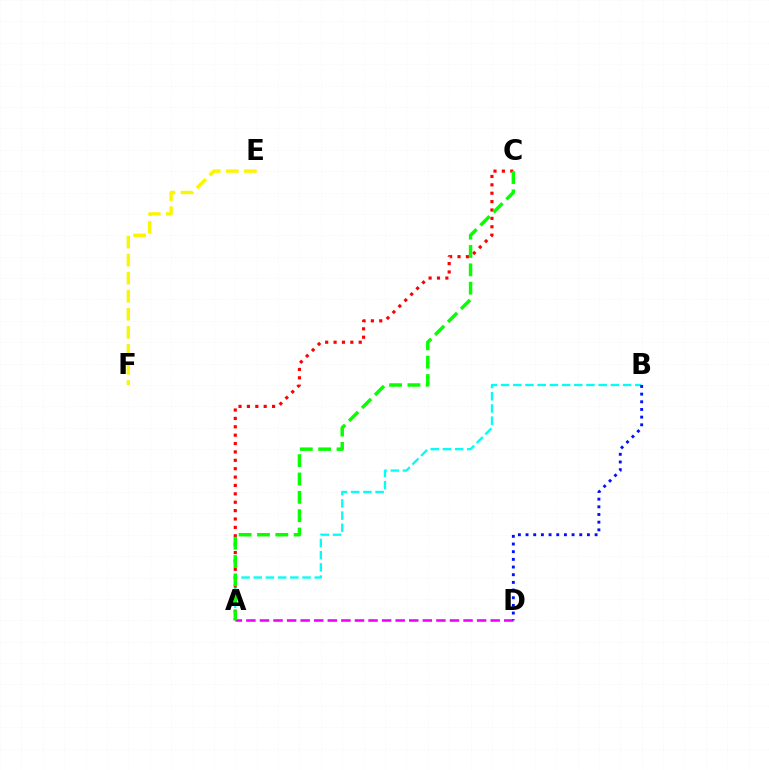{('A', 'B'): [{'color': '#00fff6', 'line_style': 'dashed', 'thickness': 1.66}], ('A', 'D'): [{'color': '#ee00ff', 'line_style': 'dashed', 'thickness': 1.84}], ('A', 'C'): [{'color': '#ff0000', 'line_style': 'dotted', 'thickness': 2.28}, {'color': '#08ff00', 'line_style': 'dashed', 'thickness': 2.49}], ('E', 'F'): [{'color': '#fcf500', 'line_style': 'dashed', 'thickness': 2.45}], ('B', 'D'): [{'color': '#0010ff', 'line_style': 'dotted', 'thickness': 2.08}]}